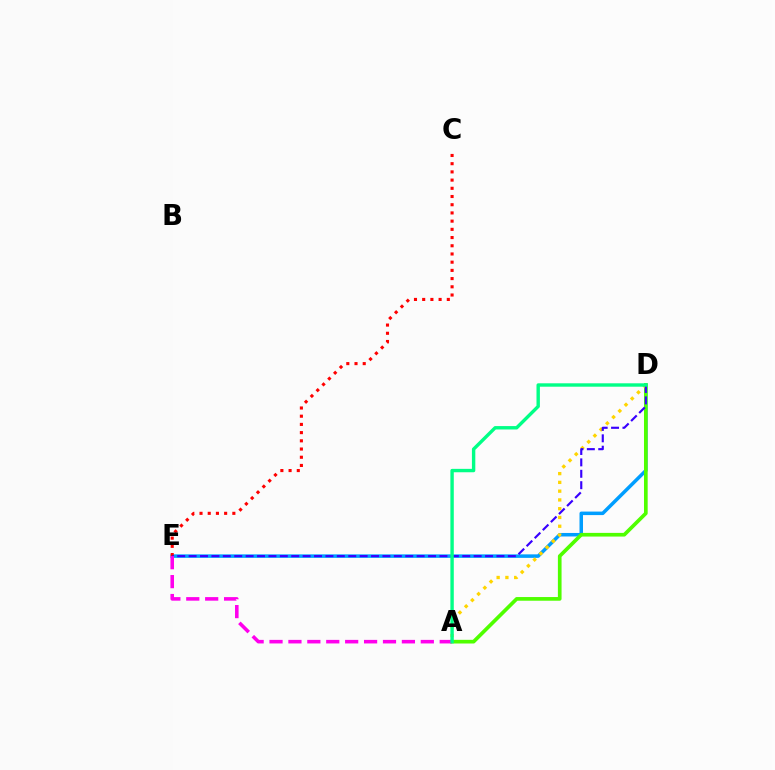{('D', 'E'): [{'color': '#009eff', 'line_style': 'solid', 'thickness': 2.53}, {'color': '#3700ff', 'line_style': 'dashed', 'thickness': 1.55}], ('C', 'E'): [{'color': '#ff0000', 'line_style': 'dotted', 'thickness': 2.23}], ('A', 'D'): [{'color': '#4fff00', 'line_style': 'solid', 'thickness': 2.65}, {'color': '#ffd500', 'line_style': 'dotted', 'thickness': 2.38}, {'color': '#00ff86', 'line_style': 'solid', 'thickness': 2.44}], ('A', 'E'): [{'color': '#ff00ed', 'line_style': 'dashed', 'thickness': 2.57}]}